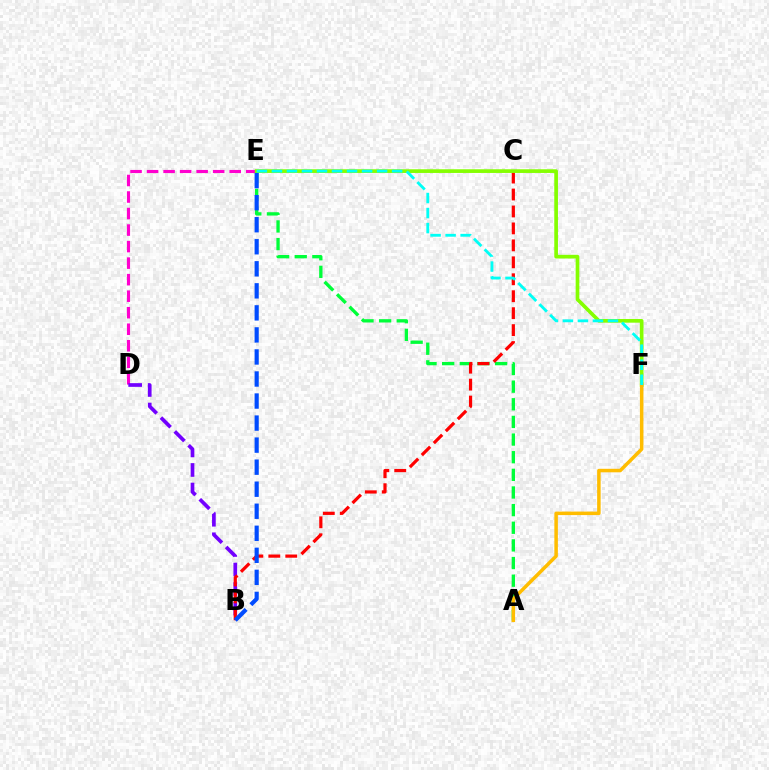{('D', 'E'): [{'color': '#ff00cf', 'line_style': 'dashed', 'thickness': 2.25}], ('B', 'D'): [{'color': '#7200ff', 'line_style': 'dashed', 'thickness': 2.65}], ('A', 'E'): [{'color': '#00ff39', 'line_style': 'dashed', 'thickness': 2.4}], ('B', 'C'): [{'color': '#ff0000', 'line_style': 'dashed', 'thickness': 2.3}], ('E', 'F'): [{'color': '#84ff00', 'line_style': 'solid', 'thickness': 2.65}, {'color': '#00fff6', 'line_style': 'dashed', 'thickness': 2.04}], ('A', 'F'): [{'color': '#ffbd00', 'line_style': 'solid', 'thickness': 2.53}], ('B', 'E'): [{'color': '#004bff', 'line_style': 'dashed', 'thickness': 2.99}]}